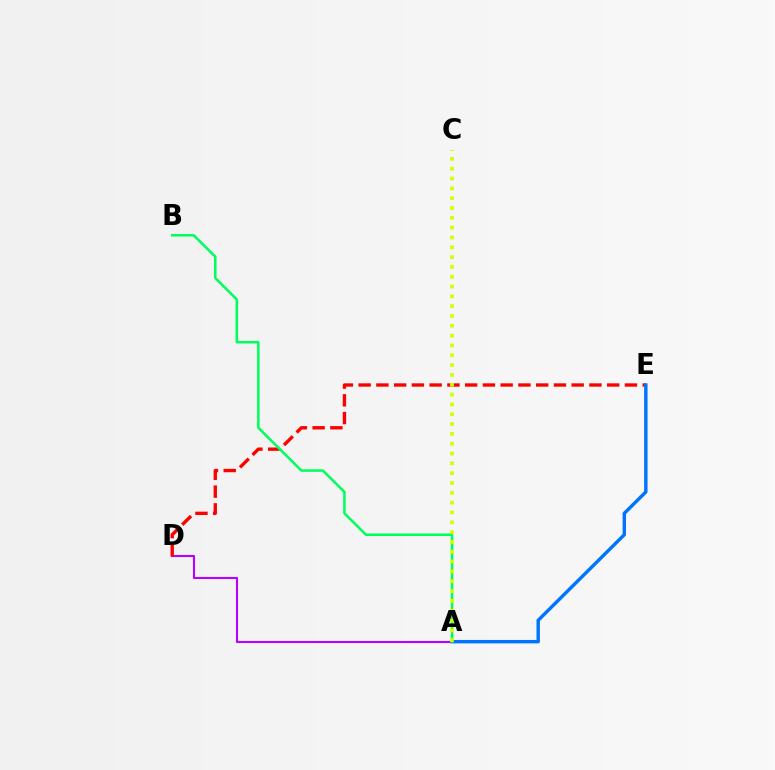{('A', 'D'): [{'color': '#b900ff', 'line_style': 'solid', 'thickness': 1.5}], ('D', 'E'): [{'color': '#ff0000', 'line_style': 'dashed', 'thickness': 2.41}], ('A', 'E'): [{'color': '#0074ff', 'line_style': 'solid', 'thickness': 2.46}], ('A', 'B'): [{'color': '#00ff5c', 'line_style': 'solid', 'thickness': 1.82}], ('A', 'C'): [{'color': '#d1ff00', 'line_style': 'dotted', 'thickness': 2.67}]}